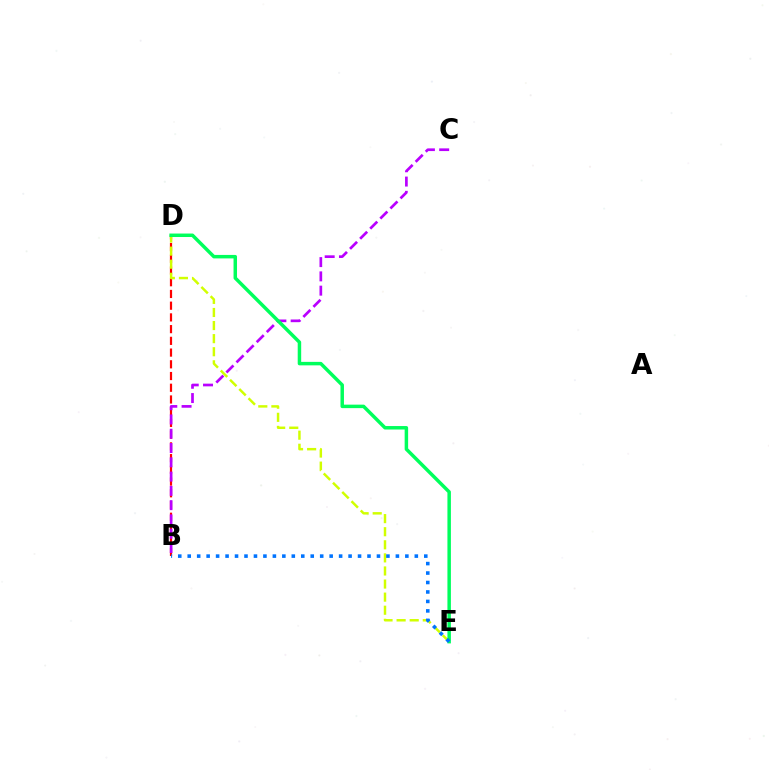{('B', 'D'): [{'color': '#ff0000', 'line_style': 'dashed', 'thickness': 1.59}], ('D', 'E'): [{'color': '#d1ff00', 'line_style': 'dashed', 'thickness': 1.78}, {'color': '#00ff5c', 'line_style': 'solid', 'thickness': 2.5}], ('B', 'C'): [{'color': '#b900ff', 'line_style': 'dashed', 'thickness': 1.94}], ('B', 'E'): [{'color': '#0074ff', 'line_style': 'dotted', 'thickness': 2.57}]}